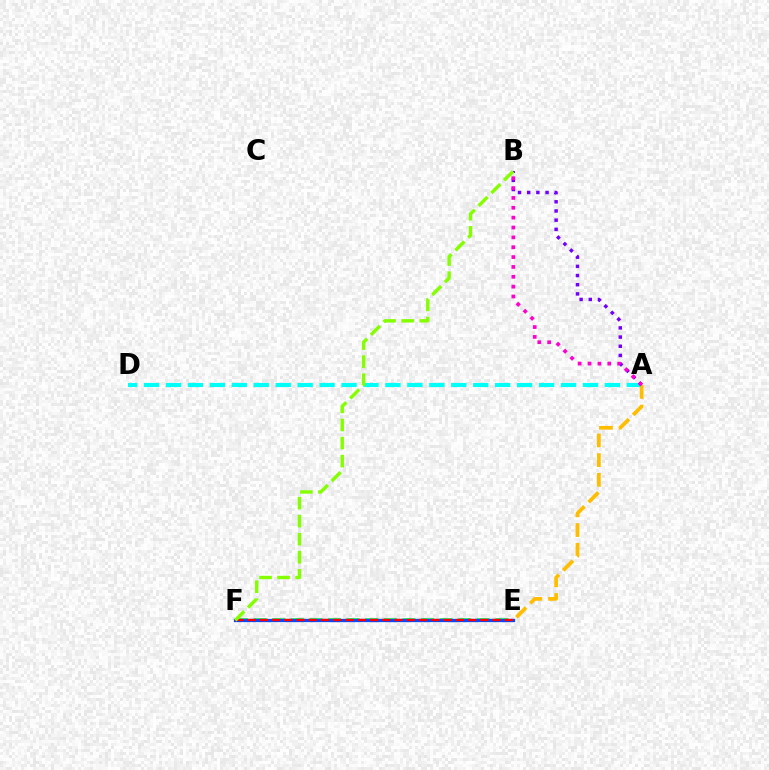{('A', 'D'): [{'color': '#00fff6', 'line_style': 'dashed', 'thickness': 2.98}], ('A', 'E'): [{'color': '#ffbd00', 'line_style': 'dashed', 'thickness': 2.68}], ('E', 'F'): [{'color': '#00ff39', 'line_style': 'dashed', 'thickness': 2.53}, {'color': '#004bff', 'line_style': 'solid', 'thickness': 2.35}, {'color': '#ff0000', 'line_style': 'dashed', 'thickness': 1.66}], ('A', 'B'): [{'color': '#7200ff', 'line_style': 'dotted', 'thickness': 2.49}, {'color': '#ff00cf', 'line_style': 'dotted', 'thickness': 2.68}], ('B', 'F'): [{'color': '#84ff00', 'line_style': 'dashed', 'thickness': 2.45}]}